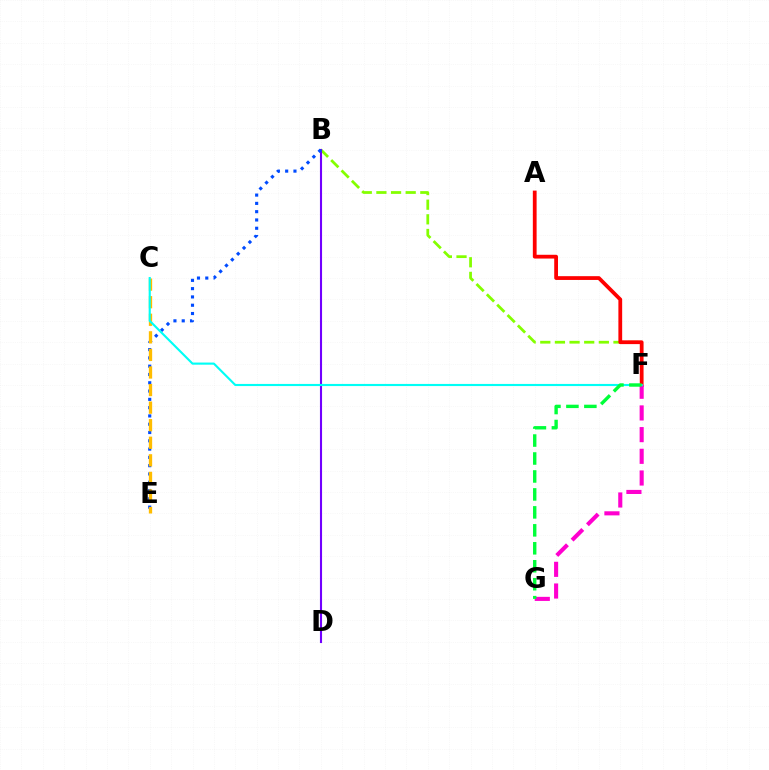{('B', 'F'): [{'color': '#84ff00', 'line_style': 'dashed', 'thickness': 1.99}], ('B', 'D'): [{'color': '#7200ff', 'line_style': 'solid', 'thickness': 1.51}], ('A', 'F'): [{'color': '#ff0000', 'line_style': 'solid', 'thickness': 2.72}], ('B', 'E'): [{'color': '#004bff', 'line_style': 'dotted', 'thickness': 2.25}], ('F', 'G'): [{'color': '#ff00cf', 'line_style': 'dashed', 'thickness': 2.95}, {'color': '#00ff39', 'line_style': 'dashed', 'thickness': 2.44}], ('C', 'E'): [{'color': '#ffbd00', 'line_style': 'dashed', 'thickness': 2.39}], ('C', 'F'): [{'color': '#00fff6', 'line_style': 'solid', 'thickness': 1.53}]}